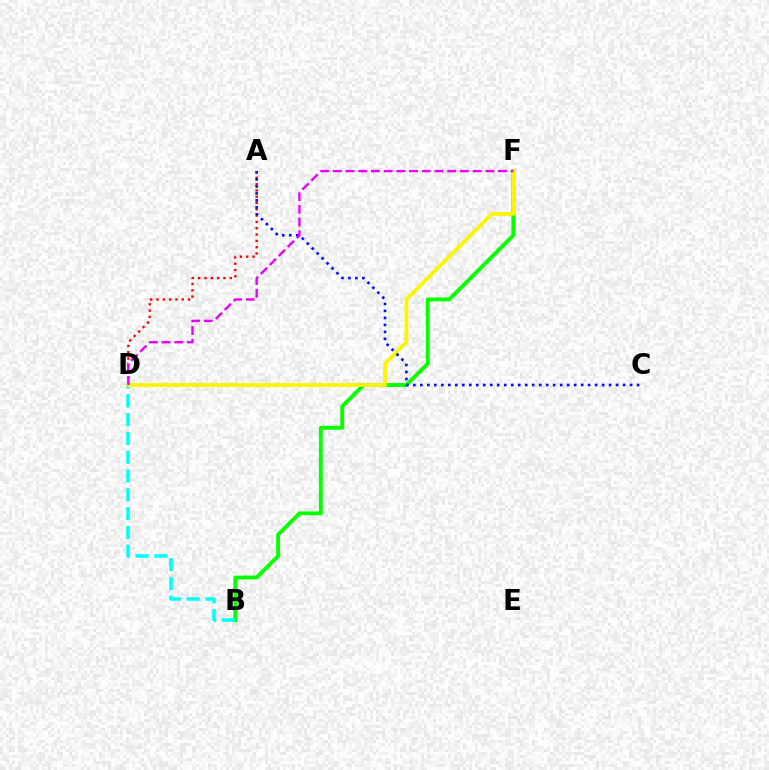{('B', 'F'): [{'color': '#08ff00', 'line_style': 'solid', 'thickness': 2.79}], ('A', 'D'): [{'color': '#ff0000', 'line_style': 'dotted', 'thickness': 1.71}], ('B', 'D'): [{'color': '#00fff6', 'line_style': 'dashed', 'thickness': 2.55}], ('D', 'F'): [{'color': '#fcf500', 'line_style': 'solid', 'thickness': 2.71}, {'color': '#ee00ff', 'line_style': 'dashed', 'thickness': 1.73}], ('A', 'C'): [{'color': '#0010ff', 'line_style': 'dotted', 'thickness': 1.9}]}